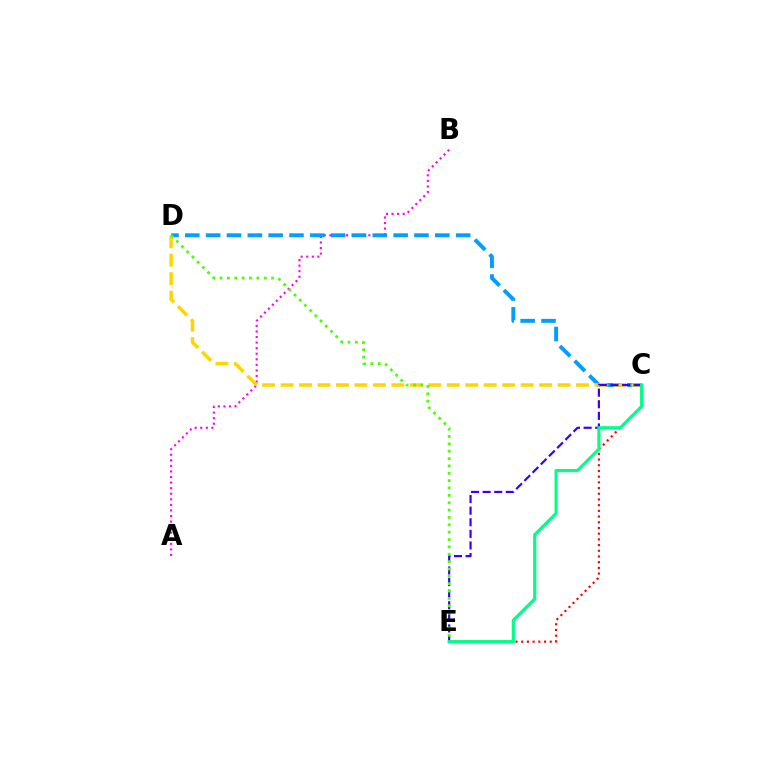{('A', 'B'): [{'color': '#ff00ed', 'line_style': 'dotted', 'thickness': 1.51}], ('C', 'E'): [{'color': '#ff0000', 'line_style': 'dotted', 'thickness': 1.55}, {'color': '#3700ff', 'line_style': 'dashed', 'thickness': 1.58}, {'color': '#00ff86', 'line_style': 'solid', 'thickness': 2.29}], ('C', 'D'): [{'color': '#009eff', 'line_style': 'dashed', 'thickness': 2.83}, {'color': '#ffd500', 'line_style': 'dashed', 'thickness': 2.51}], ('D', 'E'): [{'color': '#4fff00', 'line_style': 'dotted', 'thickness': 2.0}]}